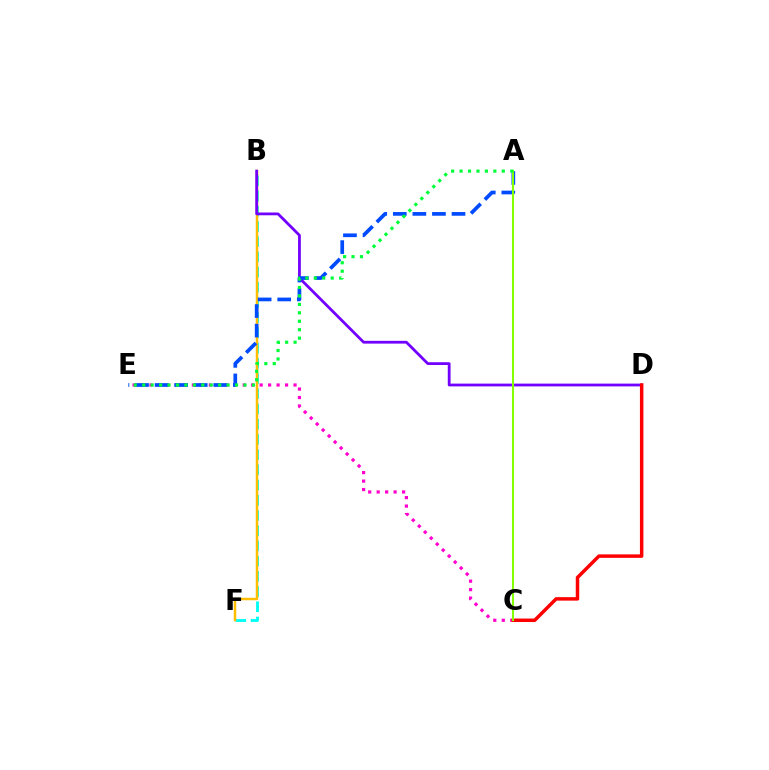{('B', 'F'): [{'color': '#00fff6', 'line_style': 'dashed', 'thickness': 2.07}, {'color': '#ffbd00', 'line_style': 'solid', 'thickness': 1.79}], ('C', 'E'): [{'color': '#ff00cf', 'line_style': 'dotted', 'thickness': 2.3}], ('B', 'D'): [{'color': '#7200ff', 'line_style': 'solid', 'thickness': 2.0}], ('A', 'E'): [{'color': '#004bff', 'line_style': 'dashed', 'thickness': 2.66}, {'color': '#00ff39', 'line_style': 'dotted', 'thickness': 2.29}], ('C', 'D'): [{'color': '#ff0000', 'line_style': 'solid', 'thickness': 2.5}], ('A', 'C'): [{'color': '#84ff00', 'line_style': 'solid', 'thickness': 1.5}]}